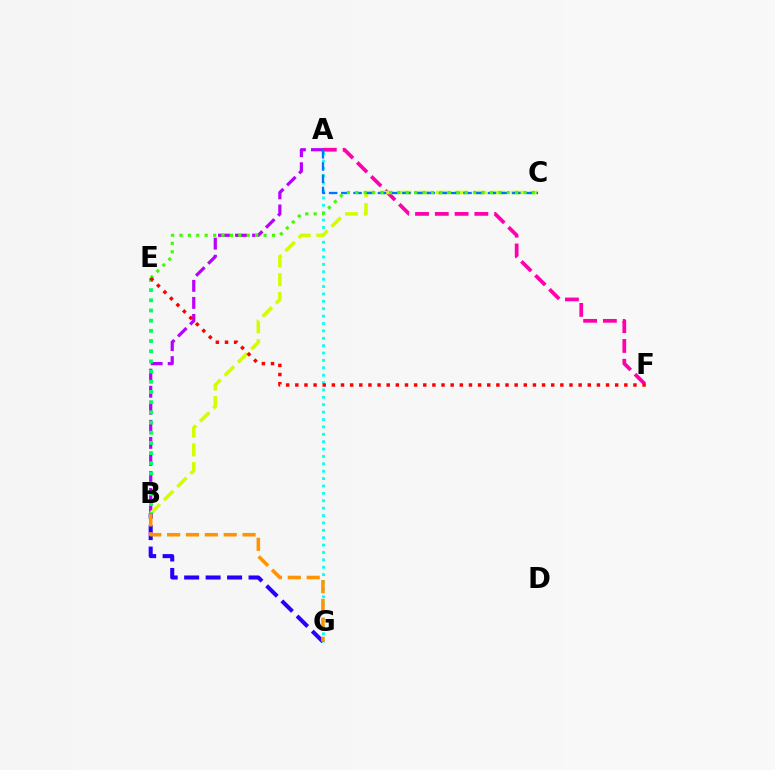{('A', 'G'): [{'color': '#00fff6', 'line_style': 'dotted', 'thickness': 2.01}], ('A', 'B'): [{'color': '#b900ff', 'line_style': 'dashed', 'thickness': 2.32}], ('A', 'F'): [{'color': '#ff00ac', 'line_style': 'dashed', 'thickness': 2.69}], ('B', 'C'): [{'color': '#d1ff00', 'line_style': 'dashed', 'thickness': 2.54}], ('B', 'E'): [{'color': '#00ff5c', 'line_style': 'dotted', 'thickness': 2.77}], ('B', 'G'): [{'color': '#2500ff', 'line_style': 'dashed', 'thickness': 2.92}, {'color': '#ff9400', 'line_style': 'dashed', 'thickness': 2.56}], ('A', 'C'): [{'color': '#0074ff', 'line_style': 'dashed', 'thickness': 1.66}], ('C', 'E'): [{'color': '#3dff00', 'line_style': 'dotted', 'thickness': 2.29}], ('E', 'F'): [{'color': '#ff0000', 'line_style': 'dotted', 'thickness': 2.48}]}